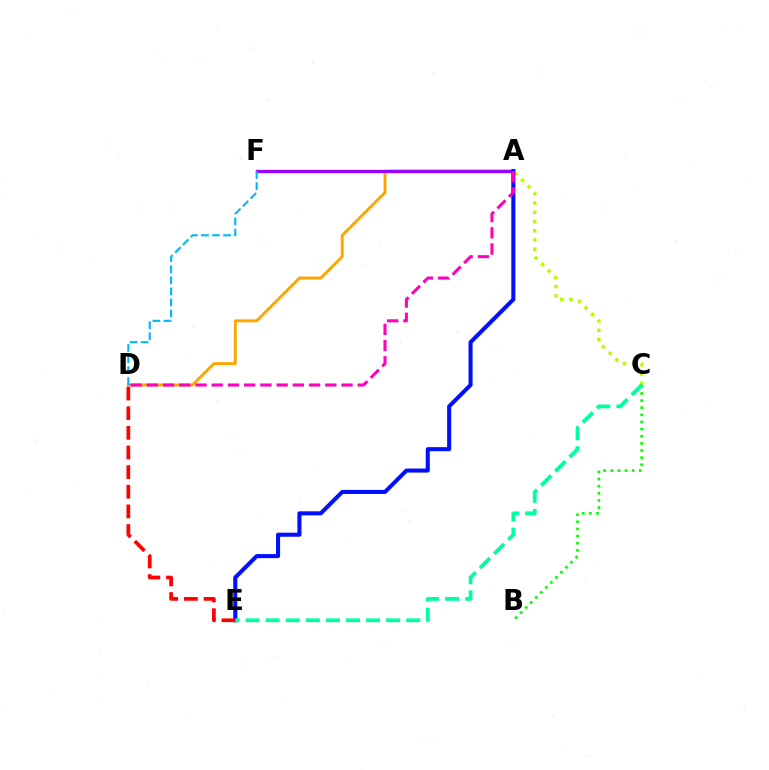{('B', 'C'): [{'color': '#08ff00', 'line_style': 'dotted', 'thickness': 1.94}], ('A', 'D'): [{'color': '#ffa500', 'line_style': 'solid', 'thickness': 2.11}, {'color': '#ff00bd', 'line_style': 'dashed', 'thickness': 2.2}], ('A', 'F'): [{'color': '#9b00ff', 'line_style': 'solid', 'thickness': 2.39}], ('A', 'C'): [{'color': '#b3ff00', 'line_style': 'dotted', 'thickness': 2.51}], ('A', 'E'): [{'color': '#0010ff', 'line_style': 'solid', 'thickness': 2.92}], ('D', 'E'): [{'color': '#ff0000', 'line_style': 'dashed', 'thickness': 2.67}], ('C', 'E'): [{'color': '#00ff9d', 'line_style': 'dashed', 'thickness': 2.73}], ('D', 'F'): [{'color': '#00b5ff', 'line_style': 'dashed', 'thickness': 1.5}]}